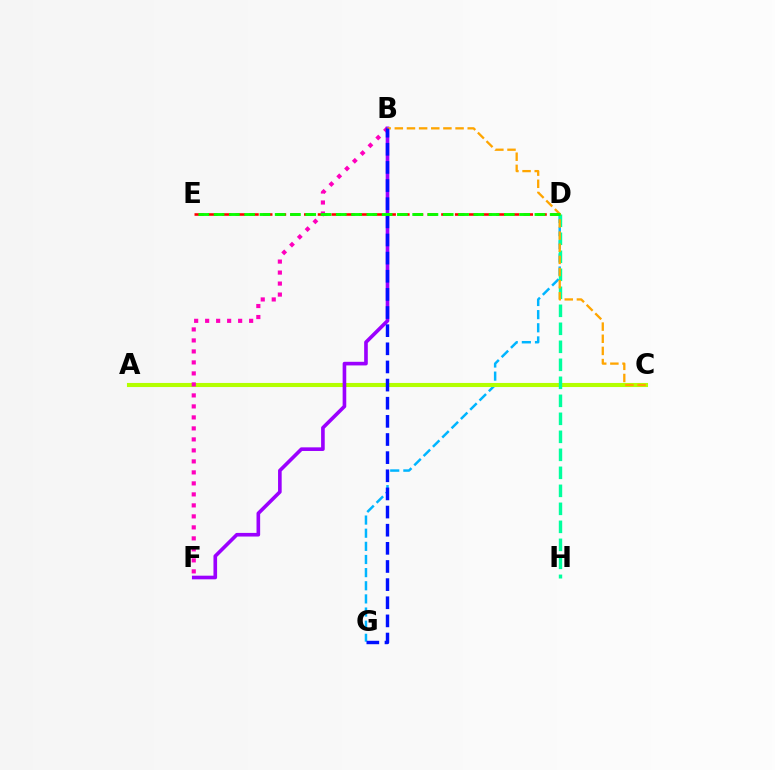{('D', 'G'): [{'color': '#00b5ff', 'line_style': 'dashed', 'thickness': 1.79}], ('D', 'E'): [{'color': '#ff0000', 'line_style': 'dashed', 'thickness': 1.86}, {'color': '#08ff00', 'line_style': 'dashed', 'thickness': 2.08}], ('A', 'C'): [{'color': '#b3ff00', 'line_style': 'solid', 'thickness': 2.94}], ('D', 'H'): [{'color': '#00ff9d', 'line_style': 'dashed', 'thickness': 2.45}], ('B', 'F'): [{'color': '#ff00bd', 'line_style': 'dotted', 'thickness': 2.99}, {'color': '#9b00ff', 'line_style': 'solid', 'thickness': 2.61}], ('B', 'C'): [{'color': '#ffa500', 'line_style': 'dashed', 'thickness': 1.65}], ('B', 'G'): [{'color': '#0010ff', 'line_style': 'dashed', 'thickness': 2.46}]}